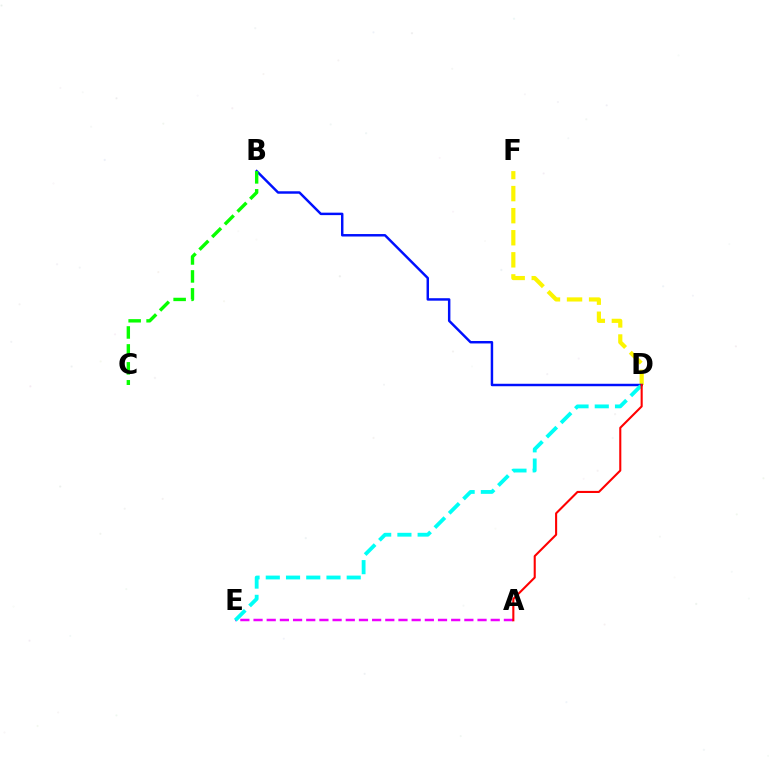{('A', 'E'): [{'color': '#ee00ff', 'line_style': 'dashed', 'thickness': 1.79}], ('D', 'F'): [{'color': '#fcf500', 'line_style': 'dashed', 'thickness': 3.0}], ('B', 'D'): [{'color': '#0010ff', 'line_style': 'solid', 'thickness': 1.77}], ('D', 'E'): [{'color': '#00fff6', 'line_style': 'dashed', 'thickness': 2.75}], ('A', 'D'): [{'color': '#ff0000', 'line_style': 'solid', 'thickness': 1.5}], ('B', 'C'): [{'color': '#08ff00', 'line_style': 'dashed', 'thickness': 2.44}]}